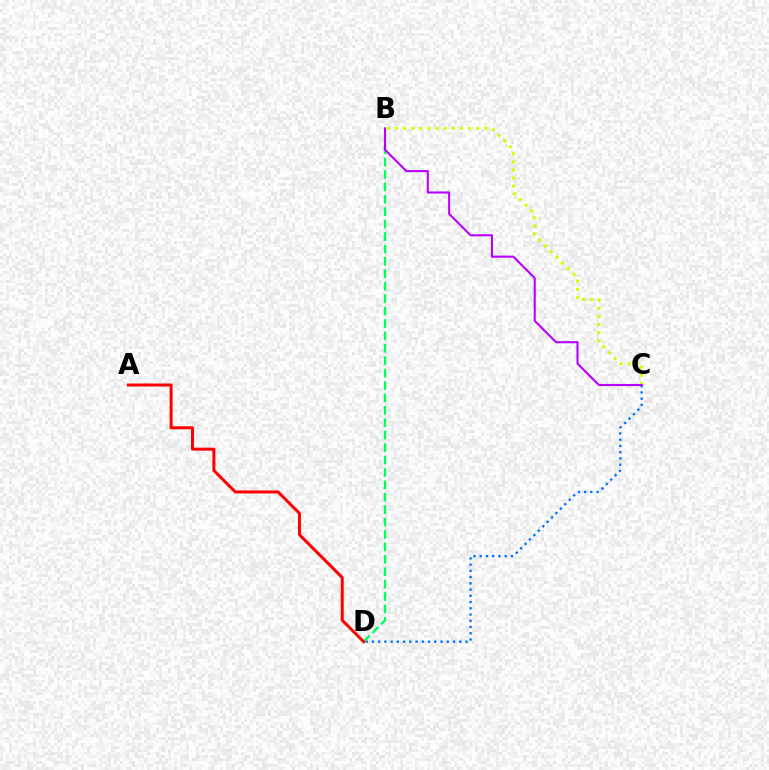{('C', 'D'): [{'color': '#0074ff', 'line_style': 'dotted', 'thickness': 1.69}], ('B', 'D'): [{'color': '#00ff5c', 'line_style': 'dashed', 'thickness': 1.69}], ('B', 'C'): [{'color': '#d1ff00', 'line_style': 'dotted', 'thickness': 2.2}, {'color': '#b900ff', 'line_style': 'solid', 'thickness': 1.51}], ('A', 'D'): [{'color': '#ff0000', 'line_style': 'solid', 'thickness': 2.15}]}